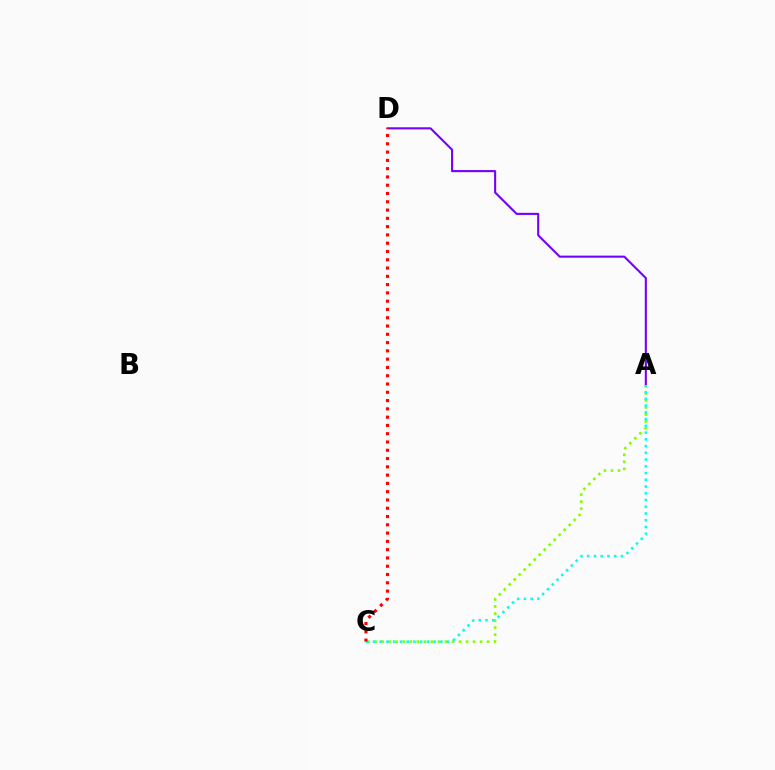{('A', 'D'): [{'color': '#7200ff', 'line_style': 'solid', 'thickness': 1.5}], ('A', 'C'): [{'color': '#84ff00', 'line_style': 'dotted', 'thickness': 1.91}, {'color': '#00fff6', 'line_style': 'dotted', 'thickness': 1.83}], ('C', 'D'): [{'color': '#ff0000', 'line_style': 'dotted', 'thickness': 2.25}]}